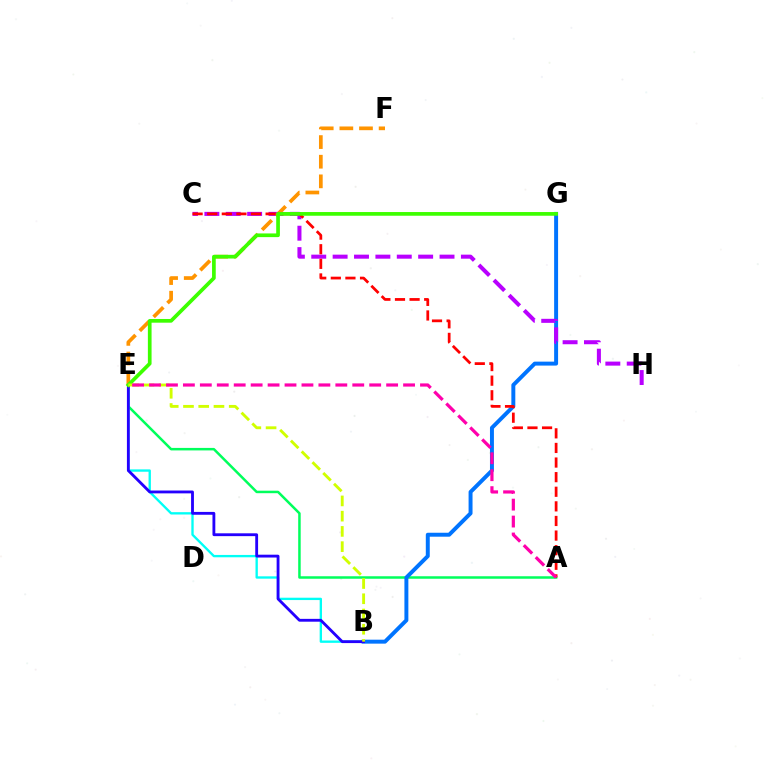{('A', 'E'): [{'color': '#00ff5c', 'line_style': 'solid', 'thickness': 1.8}, {'color': '#ff00ac', 'line_style': 'dashed', 'thickness': 2.3}], ('B', 'E'): [{'color': '#00fff6', 'line_style': 'solid', 'thickness': 1.69}, {'color': '#2500ff', 'line_style': 'solid', 'thickness': 2.04}, {'color': '#d1ff00', 'line_style': 'dashed', 'thickness': 2.07}], ('B', 'G'): [{'color': '#0074ff', 'line_style': 'solid', 'thickness': 2.84}], ('C', 'H'): [{'color': '#b900ff', 'line_style': 'dashed', 'thickness': 2.9}], ('E', 'F'): [{'color': '#ff9400', 'line_style': 'dashed', 'thickness': 2.67}], ('A', 'C'): [{'color': '#ff0000', 'line_style': 'dashed', 'thickness': 1.98}], ('E', 'G'): [{'color': '#3dff00', 'line_style': 'solid', 'thickness': 2.66}]}